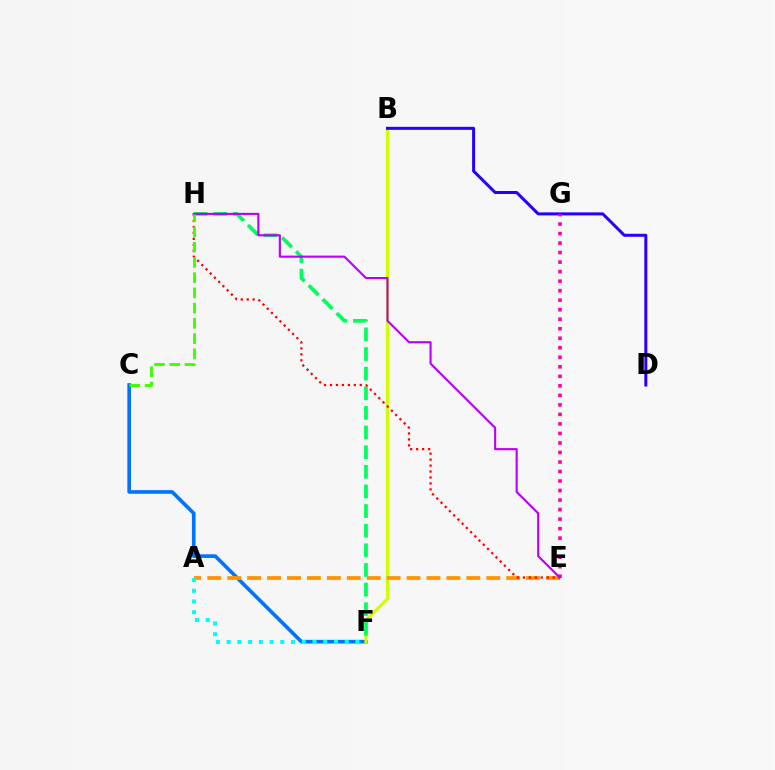{('C', 'F'): [{'color': '#0074ff', 'line_style': 'solid', 'thickness': 2.63}], ('B', 'F'): [{'color': '#d1ff00', 'line_style': 'solid', 'thickness': 2.27}], ('F', 'H'): [{'color': '#00ff5c', 'line_style': 'dashed', 'thickness': 2.67}], ('B', 'D'): [{'color': '#2500ff', 'line_style': 'solid', 'thickness': 2.17}], ('A', 'E'): [{'color': '#ff9400', 'line_style': 'dashed', 'thickness': 2.71}], ('A', 'F'): [{'color': '#00fff6', 'line_style': 'dotted', 'thickness': 2.92}], ('E', 'G'): [{'color': '#ff00ac', 'line_style': 'dotted', 'thickness': 2.59}], ('E', 'H'): [{'color': '#ff0000', 'line_style': 'dotted', 'thickness': 1.62}, {'color': '#b900ff', 'line_style': 'solid', 'thickness': 1.53}], ('C', 'H'): [{'color': '#3dff00', 'line_style': 'dashed', 'thickness': 2.07}]}